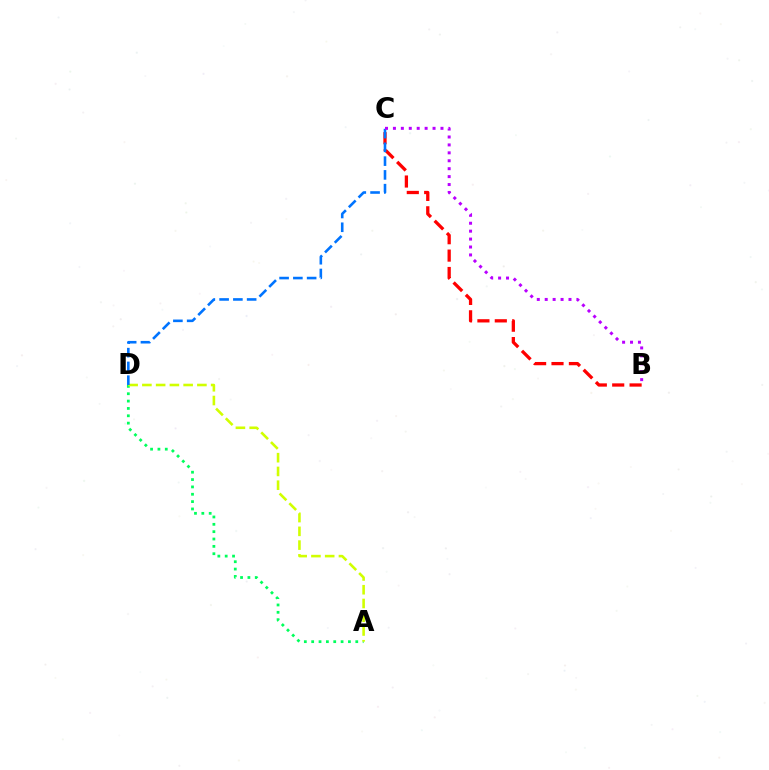{('A', 'D'): [{'color': '#00ff5c', 'line_style': 'dotted', 'thickness': 2.0}, {'color': '#d1ff00', 'line_style': 'dashed', 'thickness': 1.87}], ('B', 'C'): [{'color': '#ff0000', 'line_style': 'dashed', 'thickness': 2.36}, {'color': '#b900ff', 'line_style': 'dotted', 'thickness': 2.15}], ('C', 'D'): [{'color': '#0074ff', 'line_style': 'dashed', 'thickness': 1.87}]}